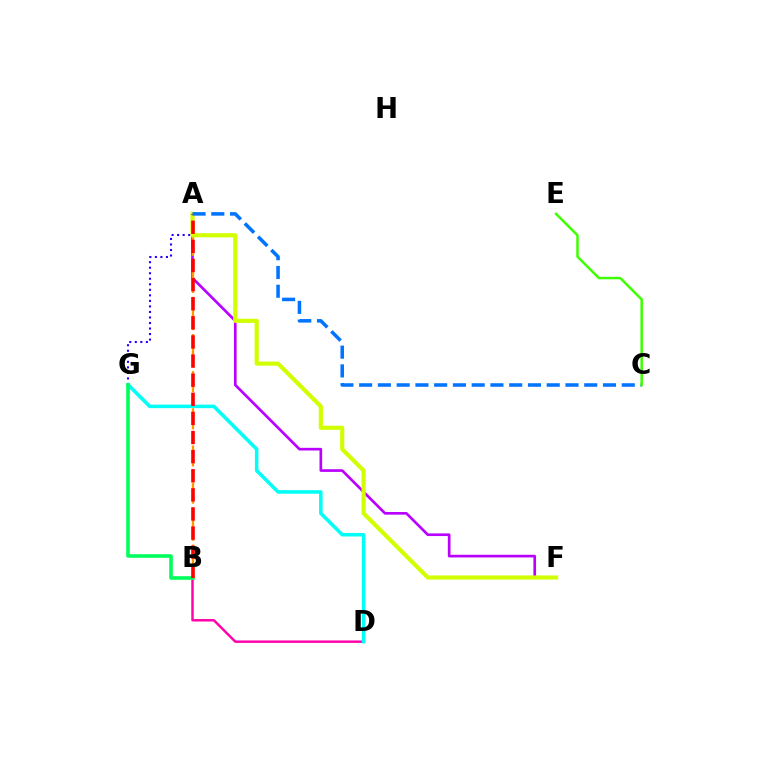{('B', 'D'): [{'color': '#ff00ac', 'line_style': 'solid', 'thickness': 1.76}], ('A', 'G'): [{'color': '#2500ff', 'line_style': 'dotted', 'thickness': 1.5}], ('A', 'F'): [{'color': '#b900ff', 'line_style': 'solid', 'thickness': 1.92}, {'color': '#d1ff00', 'line_style': 'solid', 'thickness': 2.98}], ('D', 'G'): [{'color': '#00fff6', 'line_style': 'solid', 'thickness': 2.54}], ('B', 'G'): [{'color': '#00ff5c', 'line_style': 'solid', 'thickness': 2.58}], ('A', 'B'): [{'color': '#ff9400', 'line_style': 'dashed', 'thickness': 1.68}, {'color': '#ff0000', 'line_style': 'dashed', 'thickness': 2.6}], ('A', 'C'): [{'color': '#0074ff', 'line_style': 'dashed', 'thickness': 2.55}], ('C', 'E'): [{'color': '#3dff00', 'line_style': 'solid', 'thickness': 1.79}]}